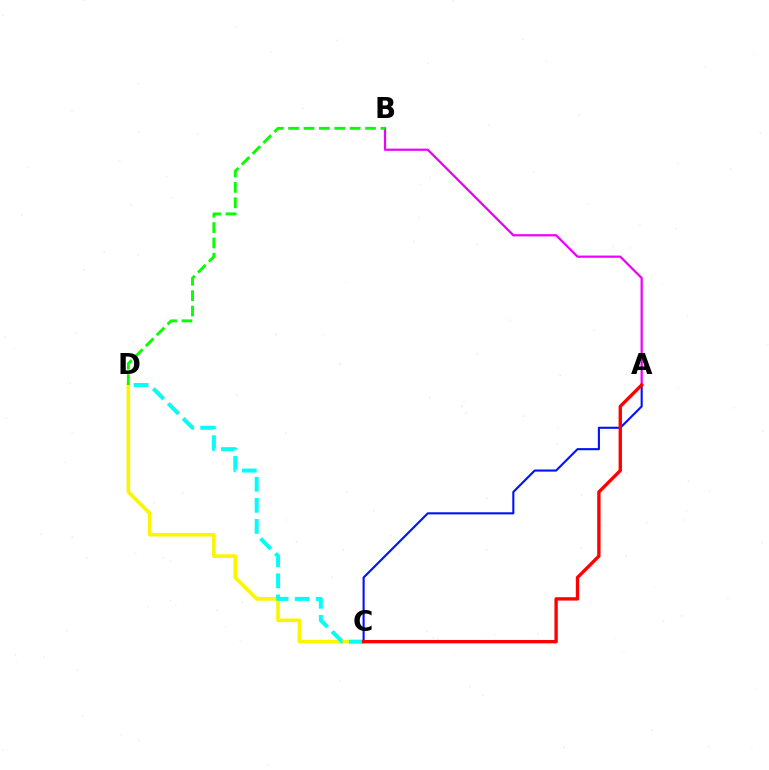{('A', 'B'): [{'color': '#ee00ff', 'line_style': 'solid', 'thickness': 1.61}], ('C', 'D'): [{'color': '#fcf500', 'line_style': 'solid', 'thickness': 2.61}, {'color': '#00fff6', 'line_style': 'dashed', 'thickness': 2.86}], ('B', 'D'): [{'color': '#08ff00', 'line_style': 'dashed', 'thickness': 2.09}], ('A', 'C'): [{'color': '#0010ff', 'line_style': 'solid', 'thickness': 1.51}, {'color': '#ff0000', 'line_style': 'solid', 'thickness': 2.42}]}